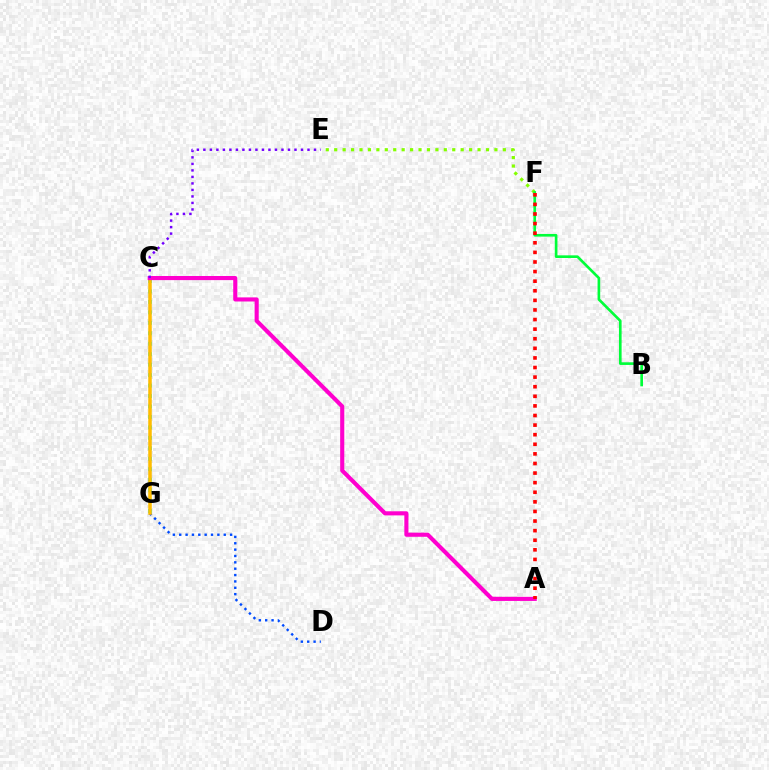{('D', 'G'): [{'color': '#004bff', 'line_style': 'dotted', 'thickness': 1.73}], ('C', 'G'): [{'color': '#00fff6', 'line_style': 'dotted', 'thickness': 2.84}, {'color': '#ffbd00', 'line_style': 'solid', 'thickness': 2.53}], ('A', 'C'): [{'color': '#ff00cf', 'line_style': 'solid', 'thickness': 2.96}], ('E', 'F'): [{'color': '#84ff00', 'line_style': 'dotted', 'thickness': 2.29}], ('C', 'E'): [{'color': '#7200ff', 'line_style': 'dotted', 'thickness': 1.77}], ('B', 'F'): [{'color': '#00ff39', 'line_style': 'solid', 'thickness': 1.91}], ('A', 'F'): [{'color': '#ff0000', 'line_style': 'dotted', 'thickness': 2.61}]}